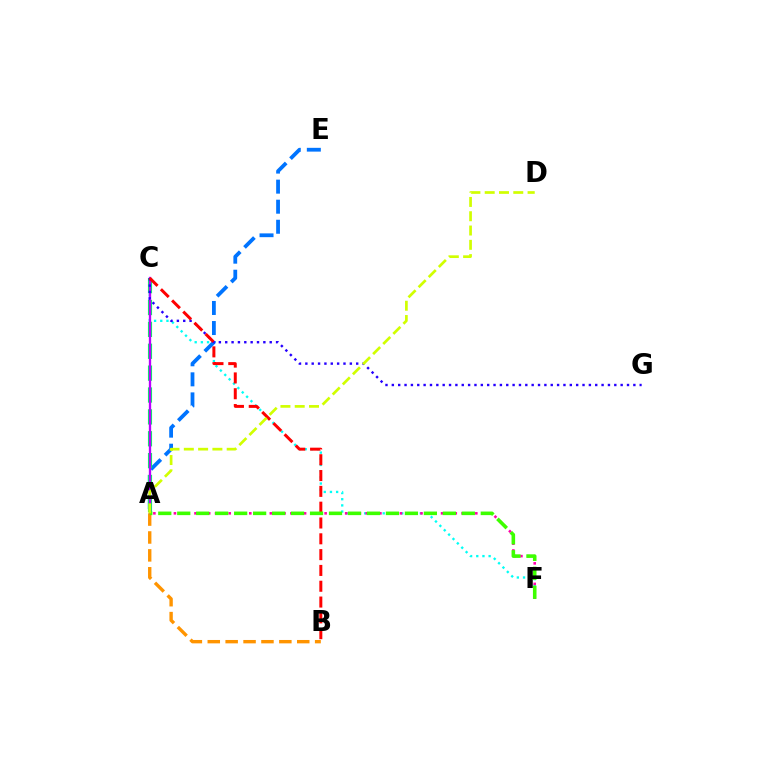{('C', 'F'): [{'color': '#00fff6', 'line_style': 'dotted', 'thickness': 1.68}], ('A', 'E'): [{'color': '#0074ff', 'line_style': 'dashed', 'thickness': 2.72}], ('A', 'C'): [{'color': '#00ff5c', 'line_style': 'dashed', 'thickness': 2.97}, {'color': '#b900ff', 'line_style': 'solid', 'thickness': 1.68}], ('C', 'G'): [{'color': '#2500ff', 'line_style': 'dotted', 'thickness': 1.73}], ('A', 'F'): [{'color': '#ff00ac', 'line_style': 'dotted', 'thickness': 1.86}, {'color': '#3dff00', 'line_style': 'dashed', 'thickness': 2.58}], ('A', 'B'): [{'color': '#ff9400', 'line_style': 'dashed', 'thickness': 2.43}], ('B', 'C'): [{'color': '#ff0000', 'line_style': 'dashed', 'thickness': 2.15}], ('A', 'D'): [{'color': '#d1ff00', 'line_style': 'dashed', 'thickness': 1.94}]}